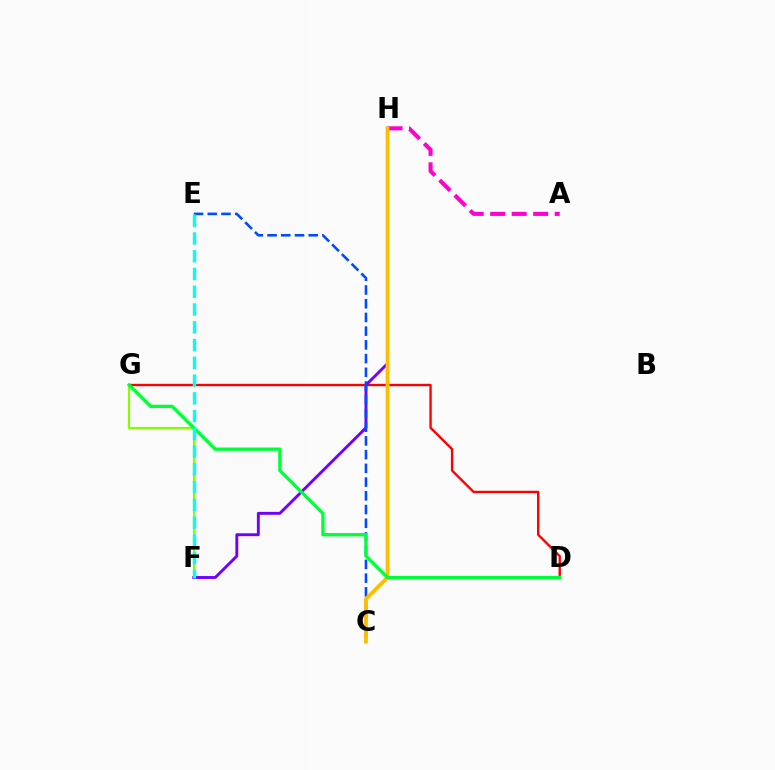{('A', 'H'): [{'color': '#ff00cf', 'line_style': 'dashed', 'thickness': 2.92}], ('F', 'G'): [{'color': '#84ff00', 'line_style': 'solid', 'thickness': 1.55}], ('D', 'G'): [{'color': '#ff0000', 'line_style': 'solid', 'thickness': 1.71}, {'color': '#00ff39', 'line_style': 'solid', 'thickness': 2.38}], ('F', 'H'): [{'color': '#7200ff', 'line_style': 'solid', 'thickness': 2.09}], ('C', 'E'): [{'color': '#004bff', 'line_style': 'dashed', 'thickness': 1.86}], ('C', 'H'): [{'color': '#ffbd00', 'line_style': 'solid', 'thickness': 2.68}], ('E', 'F'): [{'color': '#00fff6', 'line_style': 'dashed', 'thickness': 2.41}]}